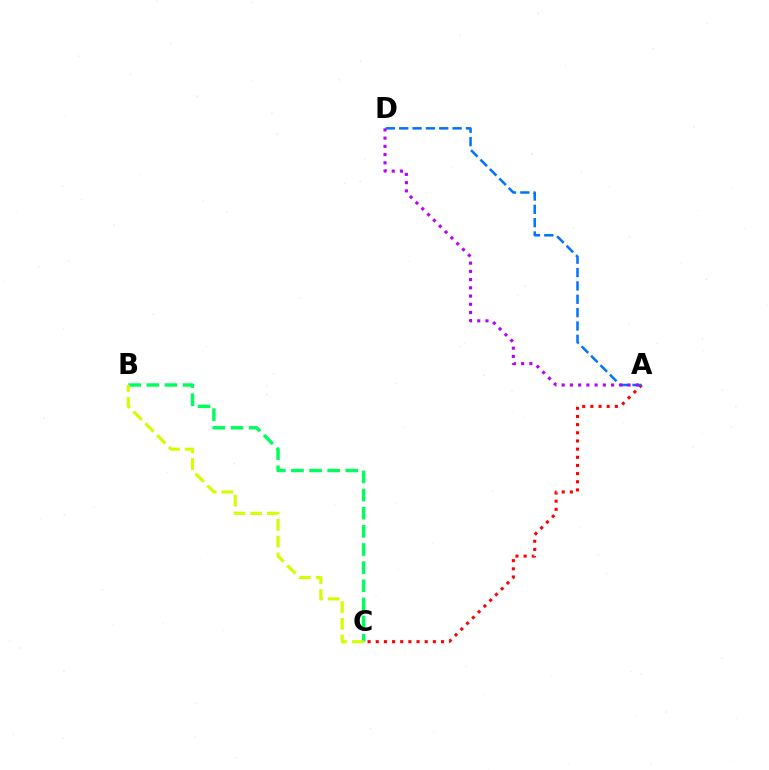{('B', 'C'): [{'color': '#00ff5c', 'line_style': 'dashed', 'thickness': 2.46}, {'color': '#d1ff00', 'line_style': 'dashed', 'thickness': 2.27}], ('A', 'C'): [{'color': '#ff0000', 'line_style': 'dotted', 'thickness': 2.22}], ('A', 'D'): [{'color': '#0074ff', 'line_style': 'dashed', 'thickness': 1.81}, {'color': '#b900ff', 'line_style': 'dotted', 'thickness': 2.24}]}